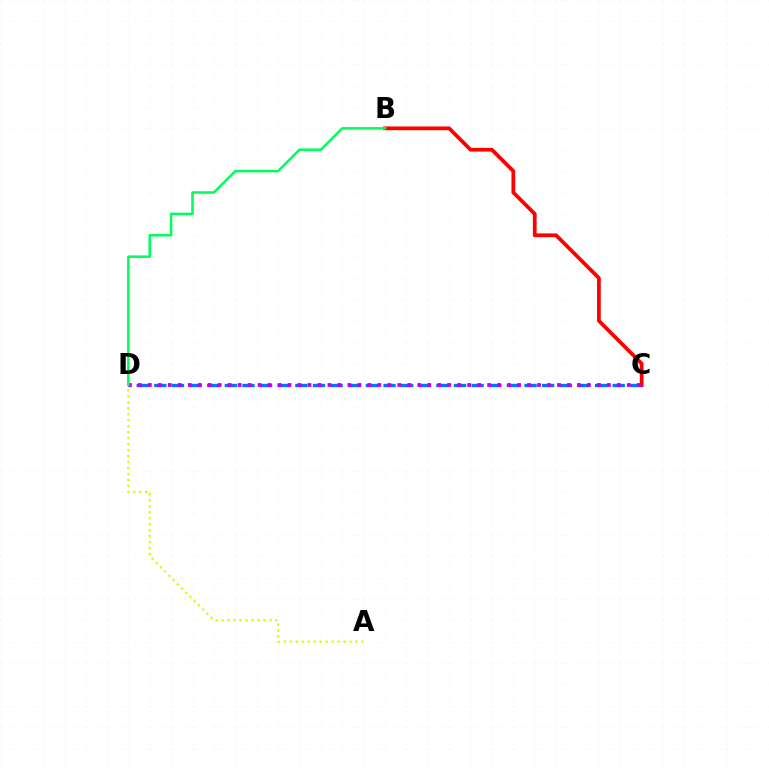{('C', 'D'): [{'color': '#0074ff', 'line_style': 'dashed', 'thickness': 2.4}, {'color': '#b900ff', 'line_style': 'dotted', 'thickness': 2.71}], ('B', 'C'): [{'color': '#ff0000', 'line_style': 'solid', 'thickness': 2.7}], ('A', 'D'): [{'color': '#d1ff00', 'line_style': 'dotted', 'thickness': 1.62}], ('B', 'D'): [{'color': '#00ff5c', 'line_style': 'solid', 'thickness': 1.83}]}